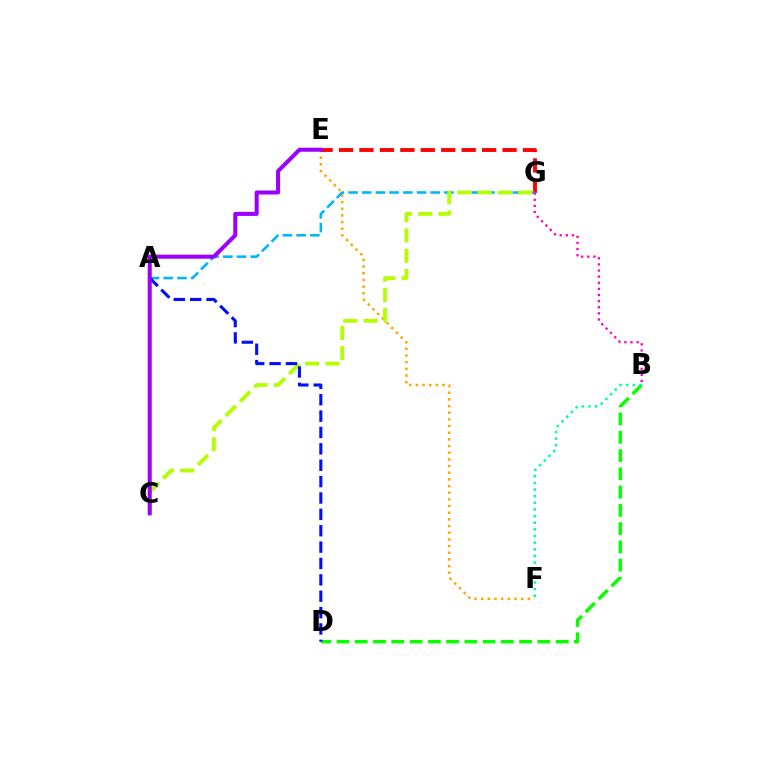{('E', 'F'): [{'color': '#ffa500', 'line_style': 'dotted', 'thickness': 1.81}], ('E', 'G'): [{'color': '#ff0000', 'line_style': 'dashed', 'thickness': 2.78}], ('A', 'G'): [{'color': '#00b5ff', 'line_style': 'dashed', 'thickness': 1.86}], ('C', 'G'): [{'color': '#b3ff00', 'line_style': 'dashed', 'thickness': 2.75}], ('B', 'G'): [{'color': '#ff00bd', 'line_style': 'dotted', 'thickness': 1.66}], ('B', 'D'): [{'color': '#08ff00', 'line_style': 'dashed', 'thickness': 2.48}], ('A', 'D'): [{'color': '#0010ff', 'line_style': 'dashed', 'thickness': 2.22}], ('C', 'E'): [{'color': '#9b00ff', 'line_style': 'solid', 'thickness': 2.91}], ('B', 'F'): [{'color': '#00ff9d', 'line_style': 'dotted', 'thickness': 1.8}]}